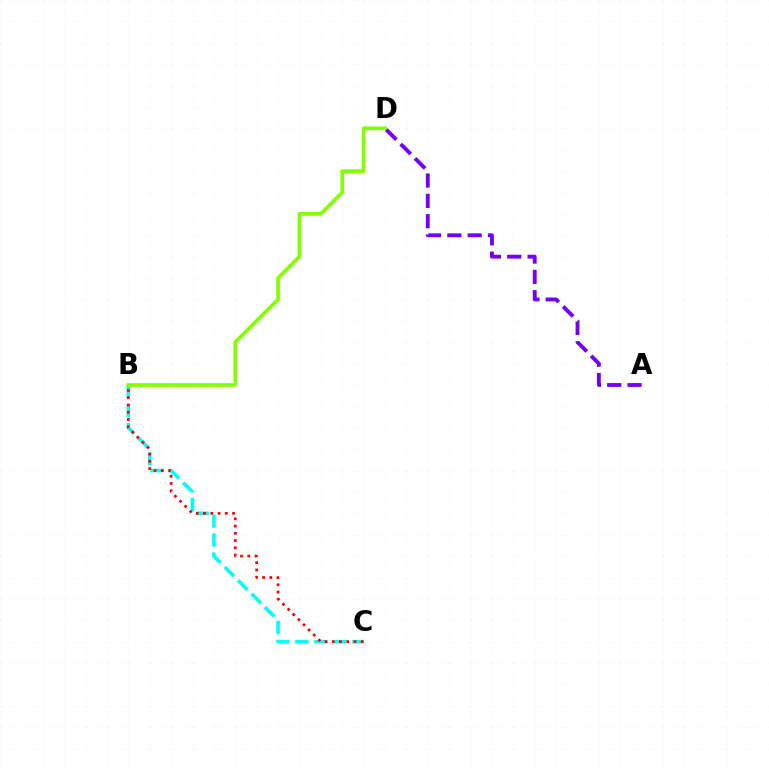{('B', 'C'): [{'color': '#00fff6', 'line_style': 'dashed', 'thickness': 2.58}, {'color': '#ff0000', 'line_style': 'dotted', 'thickness': 1.97}], ('B', 'D'): [{'color': '#84ff00', 'line_style': 'solid', 'thickness': 2.66}], ('A', 'D'): [{'color': '#7200ff', 'line_style': 'dashed', 'thickness': 2.76}]}